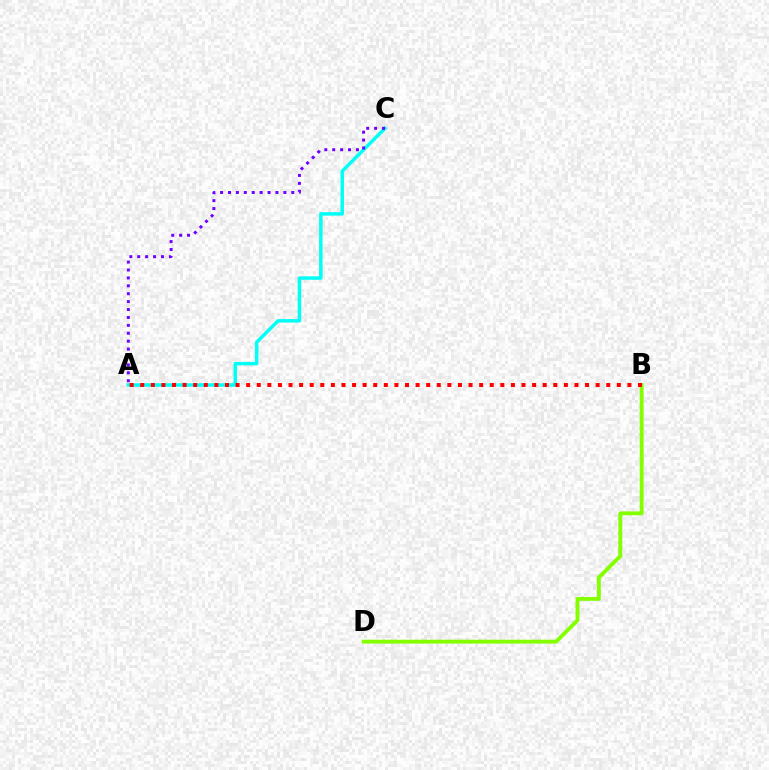{('B', 'D'): [{'color': '#84ff00', 'line_style': 'solid', 'thickness': 2.78}], ('A', 'C'): [{'color': '#00fff6', 'line_style': 'solid', 'thickness': 2.49}, {'color': '#7200ff', 'line_style': 'dotted', 'thickness': 2.15}], ('A', 'B'): [{'color': '#ff0000', 'line_style': 'dotted', 'thickness': 2.88}]}